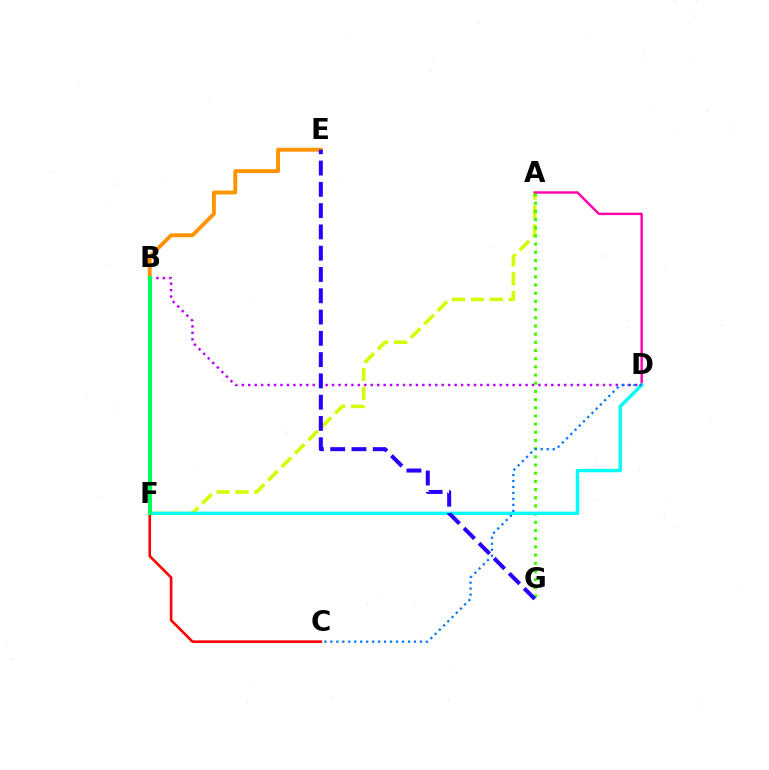{('B', 'D'): [{'color': '#b900ff', 'line_style': 'dotted', 'thickness': 1.75}], ('A', 'F'): [{'color': '#d1ff00', 'line_style': 'dashed', 'thickness': 2.57}], ('B', 'E'): [{'color': '#ff9400', 'line_style': 'solid', 'thickness': 2.8}], ('A', 'D'): [{'color': '#ff00ac', 'line_style': 'solid', 'thickness': 1.75}], ('A', 'G'): [{'color': '#3dff00', 'line_style': 'dotted', 'thickness': 2.22}], ('C', 'F'): [{'color': '#ff0000', 'line_style': 'solid', 'thickness': 1.89}], ('D', 'F'): [{'color': '#00fff6', 'line_style': 'solid', 'thickness': 2.43}], ('E', 'G'): [{'color': '#2500ff', 'line_style': 'dashed', 'thickness': 2.89}], ('B', 'F'): [{'color': '#00ff5c', 'line_style': 'solid', 'thickness': 2.94}], ('C', 'D'): [{'color': '#0074ff', 'line_style': 'dotted', 'thickness': 1.62}]}